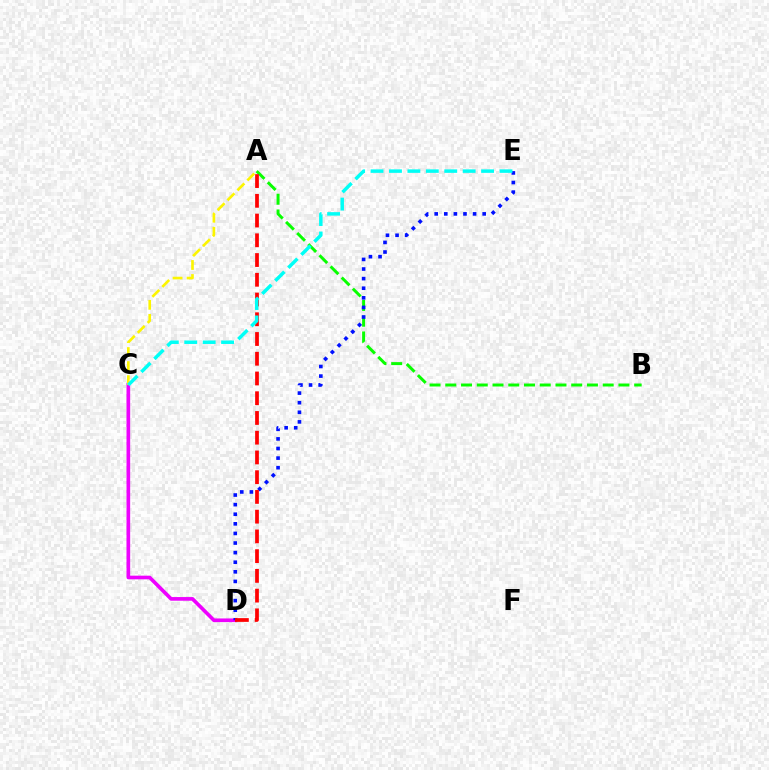{('A', 'B'): [{'color': '#08ff00', 'line_style': 'dashed', 'thickness': 2.14}], ('C', 'D'): [{'color': '#ee00ff', 'line_style': 'solid', 'thickness': 2.63}], ('D', 'E'): [{'color': '#0010ff', 'line_style': 'dotted', 'thickness': 2.61}], ('A', 'D'): [{'color': '#ff0000', 'line_style': 'dashed', 'thickness': 2.68}], ('A', 'C'): [{'color': '#fcf500', 'line_style': 'dashed', 'thickness': 1.9}], ('C', 'E'): [{'color': '#00fff6', 'line_style': 'dashed', 'thickness': 2.5}]}